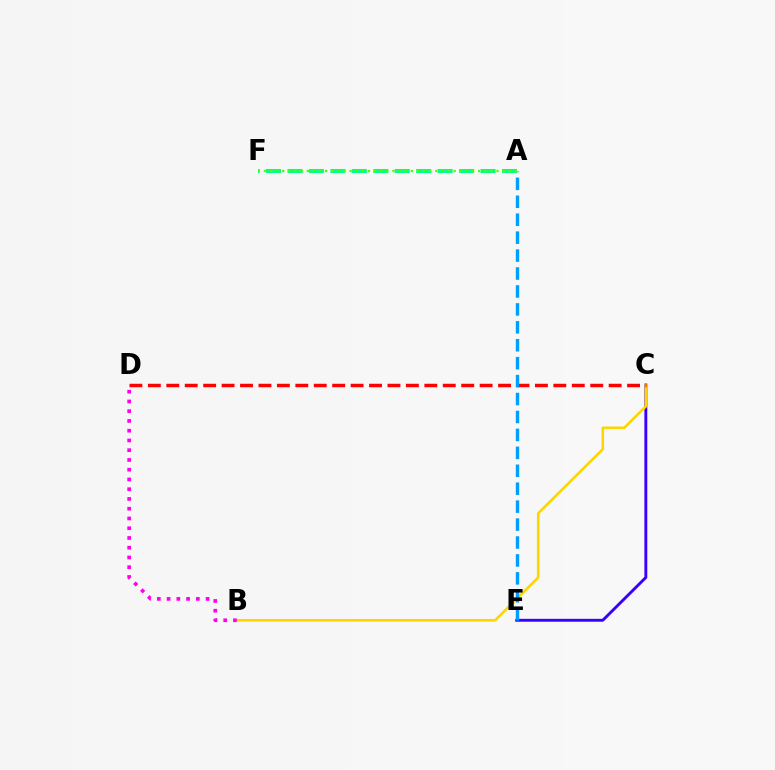{('A', 'F'): [{'color': '#00ff86', 'line_style': 'dashed', 'thickness': 2.91}, {'color': '#4fff00', 'line_style': 'dotted', 'thickness': 1.66}], ('C', 'E'): [{'color': '#3700ff', 'line_style': 'solid', 'thickness': 2.08}], ('B', 'C'): [{'color': '#ffd500', 'line_style': 'solid', 'thickness': 1.85}], ('C', 'D'): [{'color': '#ff0000', 'line_style': 'dashed', 'thickness': 2.5}], ('A', 'E'): [{'color': '#009eff', 'line_style': 'dashed', 'thickness': 2.44}], ('B', 'D'): [{'color': '#ff00ed', 'line_style': 'dotted', 'thickness': 2.65}]}